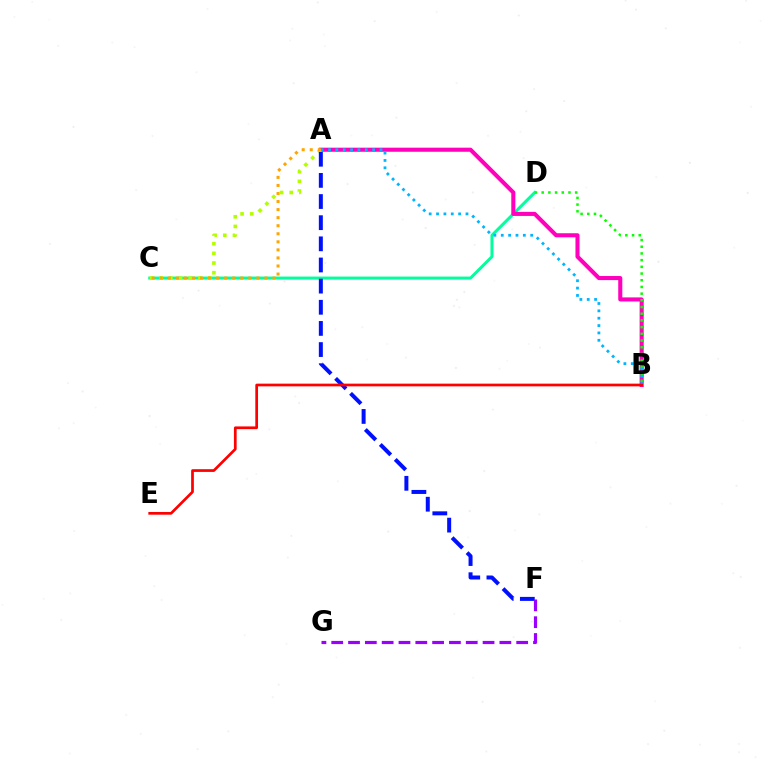{('C', 'D'): [{'color': '#00ff9d', 'line_style': 'solid', 'thickness': 2.15}], ('A', 'B'): [{'color': '#ff00bd', 'line_style': 'solid', 'thickness': 2.94}, {'color': '#00b5ff', 'line_style': 'dotted', 'thickness': 2.0}], ('A', 'C'): [{'color': '#b3ff00', 'line_style': 'dotted', 'thickness': 2.63}, {'color': '#ffa500', 'line_style': 'dotted', 'thickness': 2.19}], ('B', 'D'): [{'color': '#08ff00', 'line_style': 'dotted', 'thickness': 1.82}], ('A', 'F'): [{'color': '#0010ff', 'line_style': 'dashed', 'thickness': 2.87}], ('B', 'E'): [{'color': '#ff0000', 'line_style': 'solid', 'thickness': 1.95}], ('F', 'G'): [{'color': '#9b00ff', 'line_style': 'dashed', 'thickness': 2.28}]}